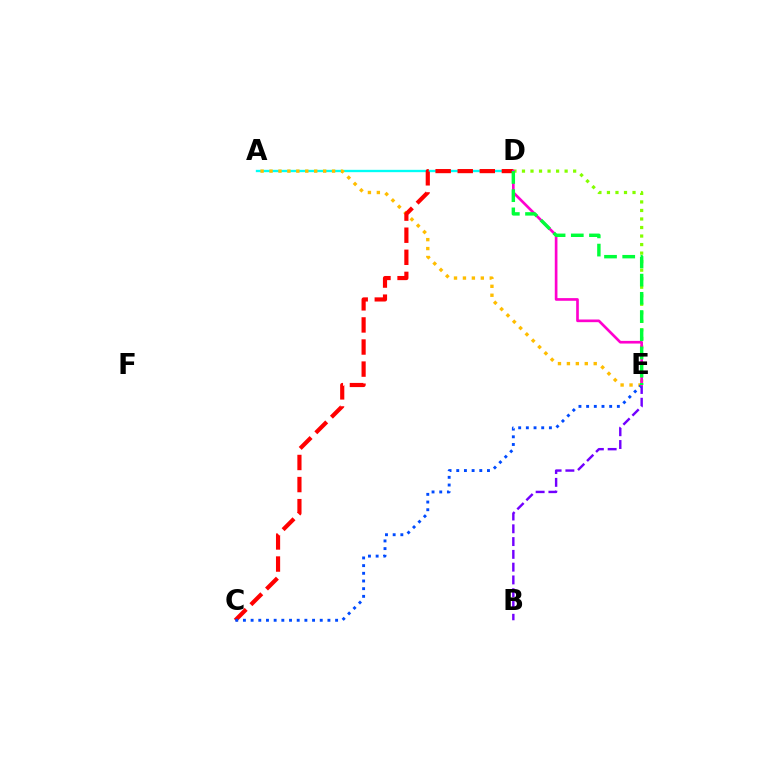{('A', 'D'): [{'color': '#00fff6', 'line_style': 'solid', 'thickness': 1.68}], ('B', 'E'): [{'color': '#7200ff', 'line_style': 'dashed', 'thickness': 1.74}], ('D', 'E'): [{'color': '#84ff00', 'line_style': 'dotted', 'thickness': 2.32}, {'color': '#ff00cf', 'line_style': 'solid', 'thickness': 1.92}, {'color': '#00ff39', 'line_style': 'dashed', 'thickness': 2.47}], ('A', 'E'): [{'color': '#ffbd00', 'line_style': 'dotted', 'thickness': 2.43}], ('C', 'D'): [{'color': '#ff0000', 'line_style': 'dashed', 'thickness': 3.0}], ('C', 'E'): [{'color': '#004bff', 'line_style': 'dotted', 'thickness': 2.09}]}